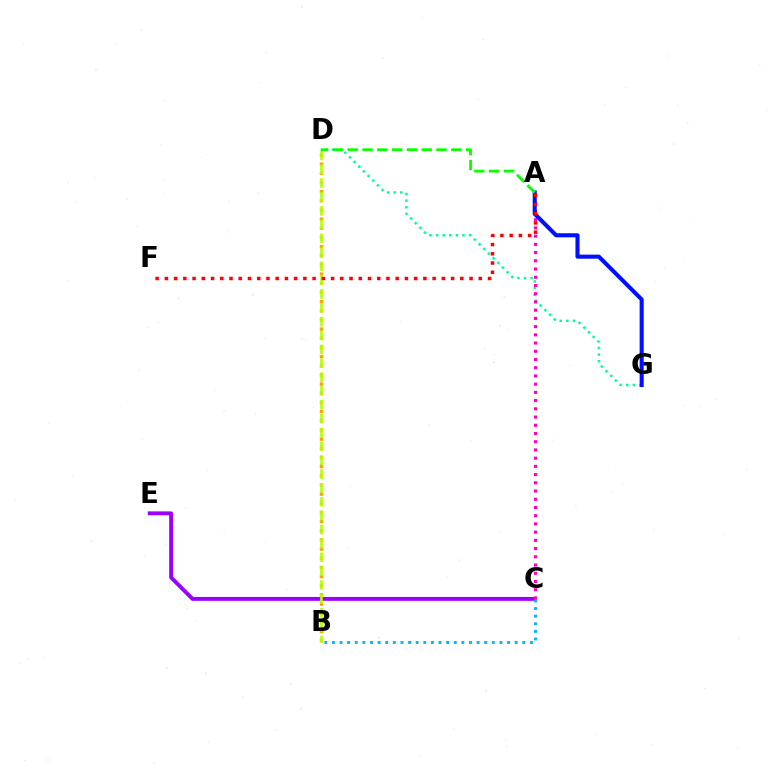{('D', 'G'): [{'color': '#00ff9d', 'line_style': 'dotted', 'thickness': 1.79}], ('B', 'D'): [{'color': '#ffa500', 'line_style': 'dotted', 'thickness': 2.49}, {'color': '#b3ff00', 'line_style': 'dashed', 'thickness': 1.88}], ('C', 'E'): [{'color': '#9b00ff', 'line_style': 'solid', 'thickness': 2.8}], ('A', 'C'): [{'color': '#ff00bd', 'line_style': 'dotted', 'thickness': 2.23}], ('B', 'C'): [{'color': '#00b5ff', 'line_style': 'dotted', 'thickness': 2.07}], ('A', 'G'): [{'color': '#0010ff', 'line_style': 'solid', 'thickness': 2.93}], ('A', 'F'): [{'color': '#ff0000', 'line_style': 'dotted', 'thickness': 2.51}], ('A', 'D'): [{'color': '#08ff00', 'line_style': 'dashed', 'thickness': 2.01}]}